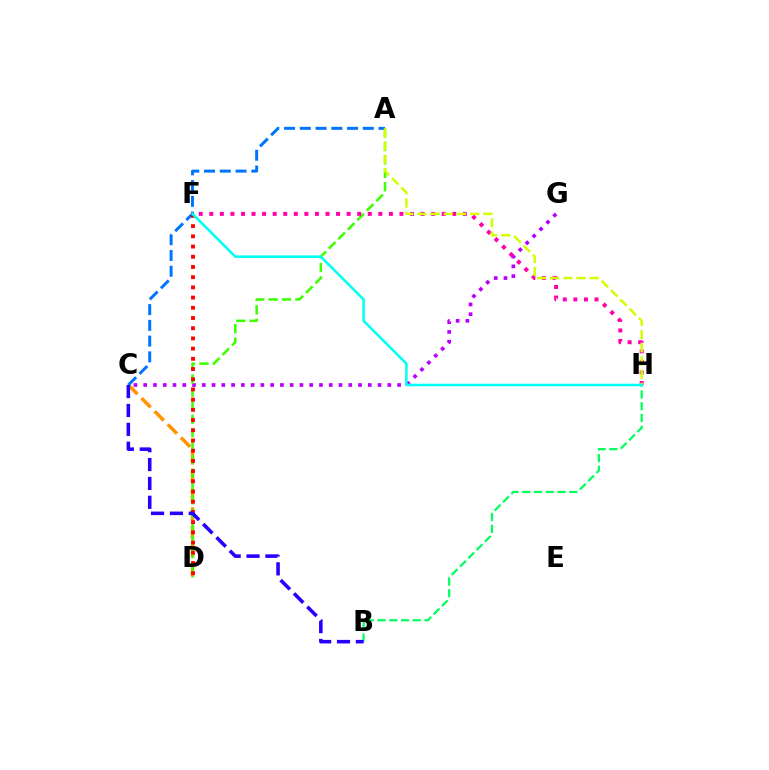{('C', 'D'): [{'color': '#ff9400', 'line_style': 'dashed', 'thickness': 2.53}], ('C', 'G'): [{'color': '#b900ff', 'line_style': 'dotted', 'thickness': 2.65}], ('A', 'D'): [{'color': '#3dff00', 'line_style': 'dashed', 'thickness': 1.82}], ('A', 'C'): [{'color': '#0074ff', 'line_style': 'dashed', 'thickness': 2.14}], ('B', 'H'): [{'color': '#00ff5c', 'line_style': 'dashed', 'thickness': 1.59}], ('D', 'F'): [{'color': '#ff0000', 'line_style': 'dotted', 'thickness': 2.77}], ('F', 'H'): [{'color': '#ff00ac', 'line_style': 'dotted', 'thickness': 2.87}, {'color': '#00fff6', 'line_style': 'solid', 'thickness': 1.83}], ('B', 'C'): [{'color': '#2500ff', 'line_style': 'dashed', 'thickness': 2.56}], ('A', 'H'): [{'color': '#d1ff00', 'line_style': 'dashed', 'thickness': 1.79}]}